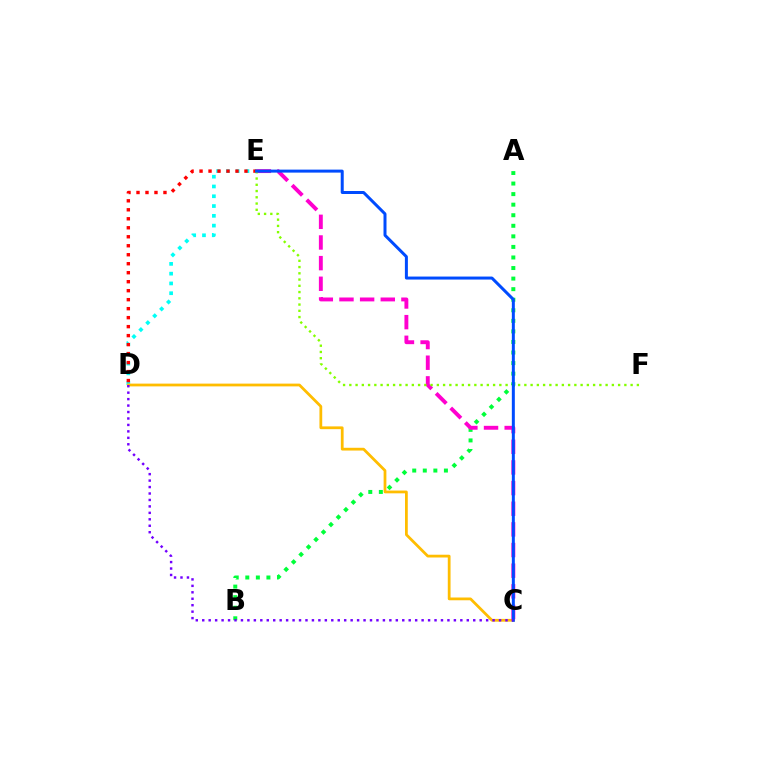{('A', 'B'): [{'color': '#00ff39', 'line_style': 'dotted', 'thickness': 2.87}], ('D', 'E'): [{'color': '#00fff6', 'line_style': 'dotted', 'thickness': 2.66}, {'color': '#ff0000', 'line_style': 'dotted', 'thickness': 2.44}], ('C', 'D'): [{'color': '#ffbd00', 'line_style': 'solid', 'thickness': 1.99}, {'color': '#7200ff', 'line_style': 'dotted', 'thickness': 1.75}], ('C', 'E'): [{'color': '#ff00cf', 'line_style': 'dashed', 'thickness': 2.81}, {'color': '#004bff', 'line_style': 'solid', 'thickness': 2.16}], ('E', 'F'): [{'color': '#84ff00', 'line_style': 'dotted', 'thickness': 1.7}]}